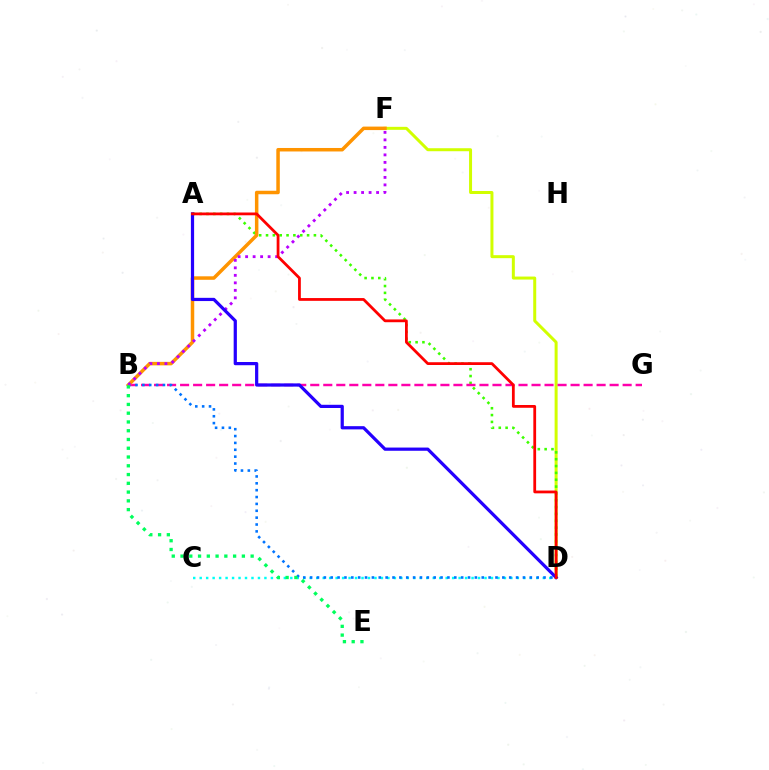{('D', 'F'): [{'color': '#d1ff00', 'line_style': 'solid', 'thickness': 2.16}], ('A', 'D'): [{'color': '#3dff00', 'line_style': 'dotted', 'thickness': 1.86}, {'color': '#2500ff', 'line_style': 'solid', 'thickness': 2.32}, {'color': '#ff0000', 'line_style': 'solid', 'thickness': 2.0}], ('B', 'G'): [{'color': '#ff00ac', 'line_style': 'dashed', 'thickness': 1.77}], ('C', 'D'): [{'color': '#00fff6', 'line_style': 'dotted', 'thickness': 1.76}], ('B', 'D'): [{'color': '#0074ff', 'line_style': 'dotted', 'thickness': 1.87}], ('B', 'F'): [{'color': '#ff9400', 'line_style': 'solid', 'thickness': 2.51}, {'color': '#b900ff', 'line_style': 'dotted', 'thickness': 2.04}], ('B', 'E'): [{'color': '#00ff5c', 'line_style': 'dotted', 'thickness': 2.38}]}